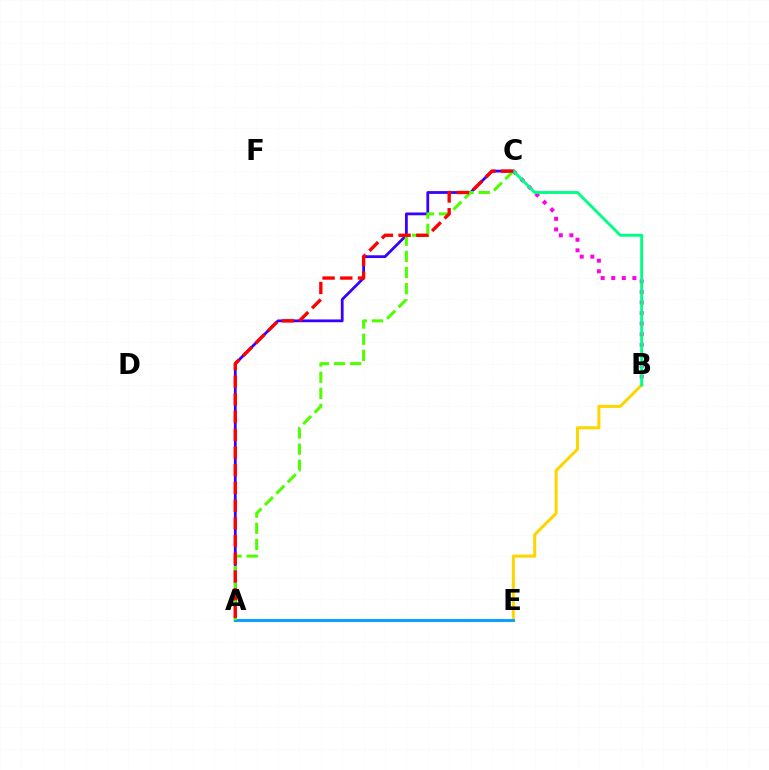{('B', 'C'): [{'color': '#ff00ed', 'line_style': 'dotted', 'thickness': 2.87}, {'color': '#00ff86', 'line_style': 'solid', 'thickness': 2.1}], ('B', 'E'): [{'color': '#ffd500', 'line_style': 'solid', 'thickness': 2.18}], ('A', 'C'): [{'color': '#3700ff', 'line_style': 'solid', 'thickness': 2.0}, {'color': '#4fff00', 'line_style': 'dashed', 'thickness': 2.19}, {'color': '#ff0000', 'line_style': 'dashed', 'thickness': 2.41}], ('A', 'E'): [{'color': '#009eff', 'line_style': 'solid', 'thickness': 2.04}]}